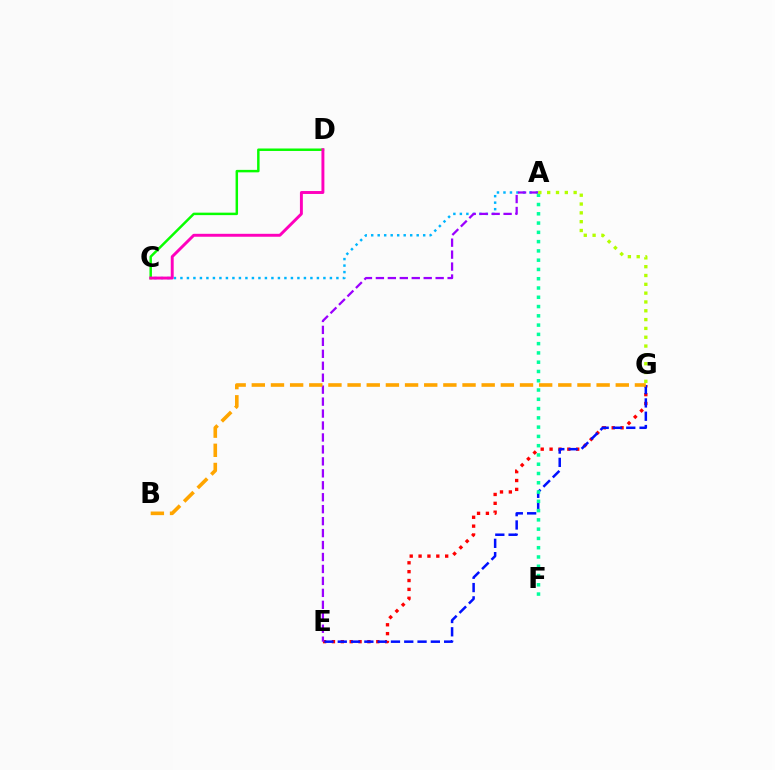{('A', 'C'): [{'color': '#00b5ff', 'line_style': 'dotted', 'thickness': 1.77}], ('E', 'G'): [{'color': '#ff0000', 'line_style': 'dotted', 'thickness': 2.41}, {'color': '#0010ff', 'line_style': 'dashed', 'thickness': 1.81}], ('C', 'D'): [{'color': '#08ff00', 'line_style': 'solid', 'thickness': 1.78}, {'color': '#ff00bd', 'line_style': 'solid', 'thickness': 2.11}], ('A', 'E'): [{'color': '#9b00ff', 'line_style': 'dashed', 'thickness': 1.62}], ('A', 'F'): [{'color': '#00ff9d', 'line_style': 'dotted', 'thickness': 2.52}], ('B', 'G'): [{'color': '#ffa500', 'line_style': 'dashed', 'thickness': 2.6}], ('A', 'G'): [{'color': '#b3ff00', 'line_style': 'dotted', 'thickness': 2.4}]}